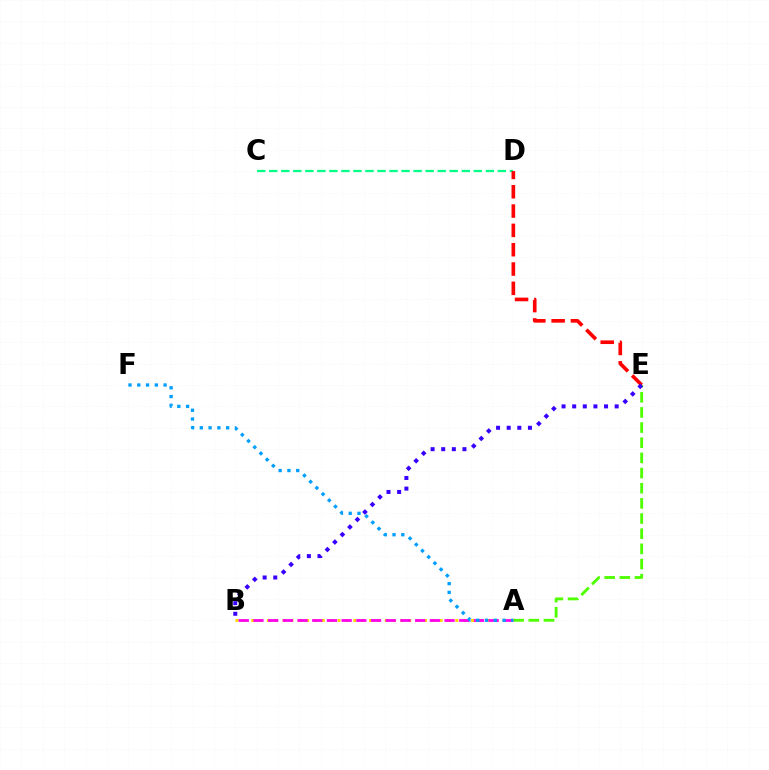{('C', 'D'): [{'color': '#00ff86', 'line_style': 'dashed', 'thickness': 1.63}], ('D', 'E'): [{'color': '#ff0000', 'line_style': 'dashed', 'thickness': 2.62}], ('A', 'B'): [{'color': '#ffd500', 'line_style': 'dotted', 'thickness': 2.13}, {'color': '#ff00ed', 'line_style': 'dashed', 'thickness': 2.0}], ('A', 'E'): [{'color': '#4fff00', 'line_style': 'dashed', 'thickness': 2.06}], ('B', 'E'): [{'color': '#3700ff', 'line_style': 'dotted', 'thickness': 2.89}], ('A', 'F'): [{'color': '#009eff', 'line_style': 'dotted', 'thickness': 2.38}]}